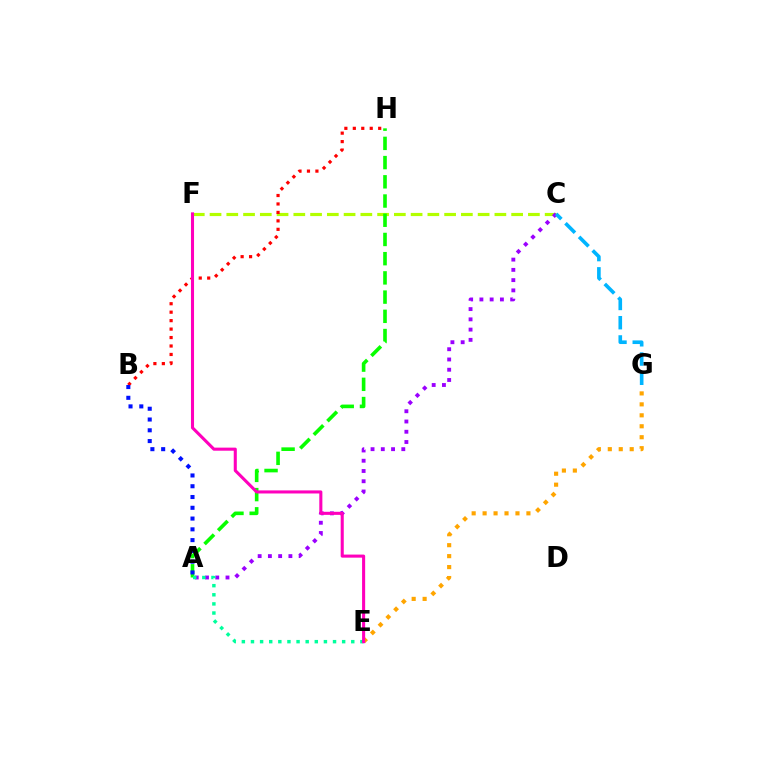{('C', 'F'): [{'color': '#b3ff00', 'line_style': 'dashed', 'thickness': 2.28}], ('A', 'C'): [{'color': '#9b00ff', 'line_style': 'dotted', 'thickness': 2.79}], ('A', 'H'): [{'color': '#08ff00', 'line_style': 'dashed', 'thickness': 2.61}], ('C', 'G'): [{'color': '#00b5ff', 'line_style': 'dashed', 'thickness': 2.61}], ('E', 'G'): [{'color': '#ffa500', 'line_style': 'dotted', 'thickness': 2.98}], ('B', 'H'): [{'color': '#ff0000', 'line_style': 'dotted', 'thickness': 2.3}], ('A', 'E'): [{'color': '#00ff9d', 'line_style': 'dotted', 'thickness': 2.48}], ('A', 'B'): [{'color': '#0010ff', 'line_style': 'dotted', 'thickness': 2.93}], ('E', 'F'): [{'color': '#ff00bd', 'line_style': 'solid', 'thickness': 2.21}]}